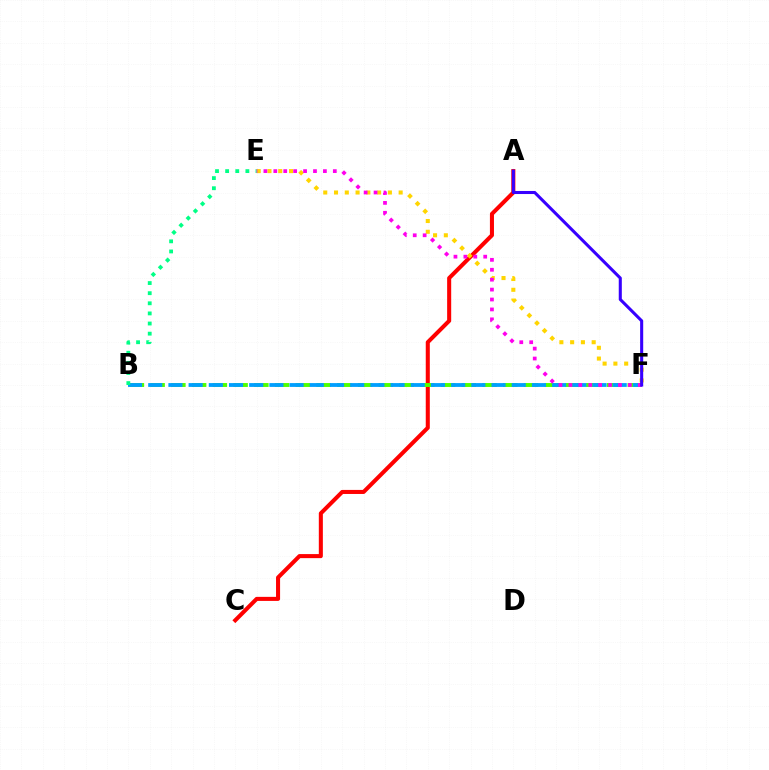{('A', 'C'): [{'color': '#ff0000', 'line_style': 'solid', 'thickness': 2.92}], ('E', 'F'): [{'color': '#ffd500', 'line_style': 'dotted', 'thickness': 2.93}, {'color': '#ff00ed', 'line_style': 'dotted', 'thickness': 2.69}], ('B', 'F'): [{'color': '#4fff00', 'line_style': 'dashed', 'thickness': 2.82}, {'color': '#009eff', 'line_style': 'dashed', 'thickness': 2.74}], ('B', 'E'): [{'color': '#00ff86', 'line_style': 'dotted', 'thickness': 2.75}], ('A', 'F'): [{'color': '#3700ff', 'line_style': 'solid', 'thickness': 2.21}]}